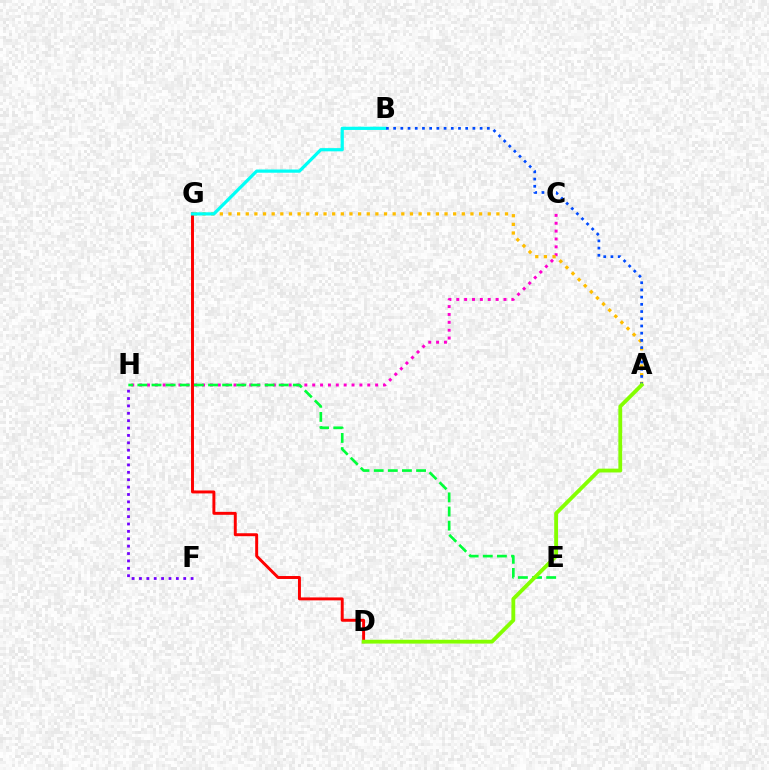{('D', 'G'): [{'color': '#ff0000', 'line_style': 'solid', 'thickness': 2.12}], ('C', 'H'): [{'color': '#ff00cf', 'line_style': 'dotted', 'thickness': 2.14}], ('E', 'H'): [{'color': '#00ff39', 'line_style': 'dashed', 'thickness': 1.92}], ('A', 'G'): [{'color': '#ffbd00', 'line_style': 'dotted', 'thickness': 2.35}], ('B', 'G'): [{'color': '#00fff6', 'line_style': 'solid', 'thickness': 2.32}], ('A', 'B'): [{'color': '#004bff', 'line_style': 'dotted', 'thickness': 1.96}], ('F', 'H'): [{'color': '#7200ff', 'line_style': 'dotted', 'thickness': 2.01}], ('A', 'D'): [{'color': '#84ff00', 'line_style': 'solid', 'thickness': 2.75}]}